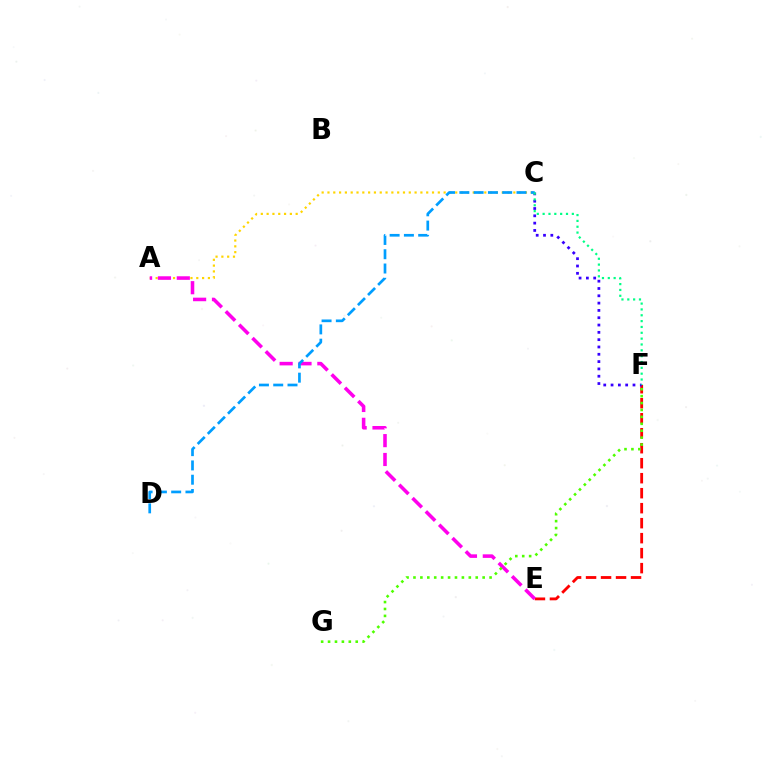{('A', 'C'): [{'color': '#ffd500', 'line_style': 'dotted', 'thickness': 1.58}], ('E', 'F'): [{'color': '#ff0000', 'line_style': 'dashed', 'thickness': 2.04}], ('A', 'E'): [{'color': '#ff00ed', 'line_style': 'dashed', 'thickness': 2.56}], ('C', 'F'): [{'color': '#3700ff', 'line_style': 'dotted', 'thickness': 1.99}, {'color': '#00ff86', 'line_style': 'dotted', 'thickness': 1.59}], ('C', 'D'): [{'color': '#009eff', 'line_style': 'dashed', 'thickness': 1.94}], ('F', 'G'): [{'color': '#4fff00', 'line_style': 'dotted', 'thickness': 1.88}]}